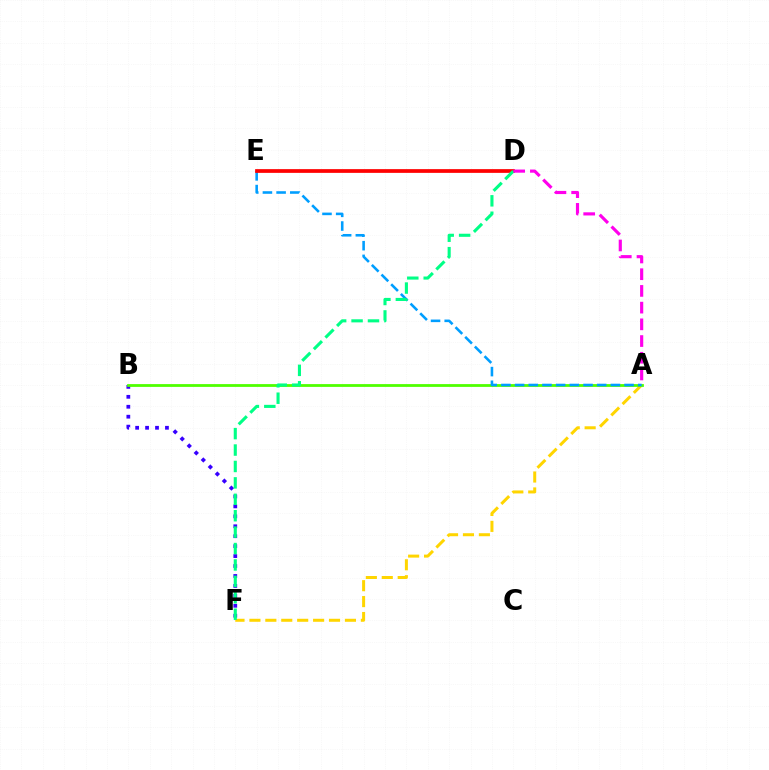{('A', 'F'): [{'color': '#ffd500', 'line_style': 'dashed', 'thickness': 2.16}], ('B', 'F'): [{'color': '#3700ff', 'line_style': 'dotted', 'thickness': 2.7}], ('A', 'B'): [{'color': '#4fff00', 'line_style': 'solid', 'thickness': 2.01}], ('A', 'E'): [{'color': '#009eff', 'line_style': 'dashed', 'thickness': 1.86}], ('D', 'E'): [{'color': '#ff0000', 'line_style': 'solid', 'thickness': 2.68}], ('D', 'F'): [{'color': '#00ff86', 'line_style': 'dashed', 'thickness': 2.23}], ('A', 'D'): [{'color': '#ff00ed', 'line_style': 'dashed', 'thickness': 2.27}]}